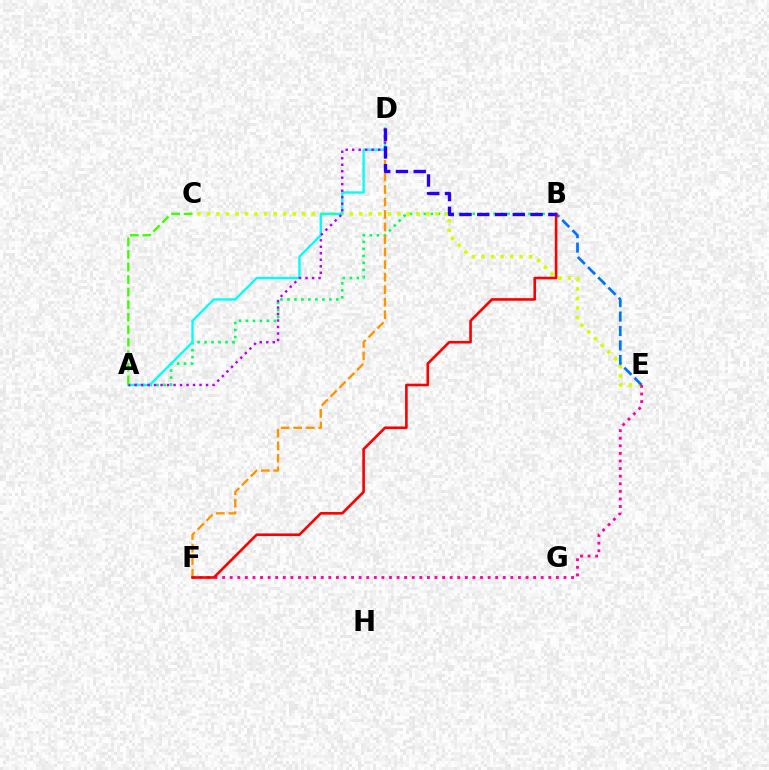{('A', 'B'): [{'color': '#00ff5c', 'line_style': 'dotted', 'thickness': 1.9}], ('C', 'E'): [{'color': '#d1ff00', 'line_style': 'dotted', 'thickness': 2.59}], ('D', 'F'): [{'color': '#ff9400', 'line_style': 'dashed', 'thickness': 1.7}], ('B', 'E'): [{'color': '#0074ff', 'line_style': 'dashed', 'thickness': 1.96}], ('A', 'D'): [{'color': '#00fff6', 'line_style': 'solid', 'thickness': 1.68}, {'color': '#b900ff', 'line_style': 'dotted', 'thickness': 1.77}], ('E', 'F'): [{'color': '#ff00ac', 'line_style': 'dotted', 'thickness': 2.06}], ('B', 'F'): [{'color': '#ff0000', 'line_style': 'solid', 'thickness': 1.89}], ('B', 'D'): [{'color': '#2500ff', 'line_style': 'dashed', 'thickness': 2.41}], ('A', 'C'): [{'color': '#3dff00', 'line_style': 'dashed', 'thickness': 1.7}]}